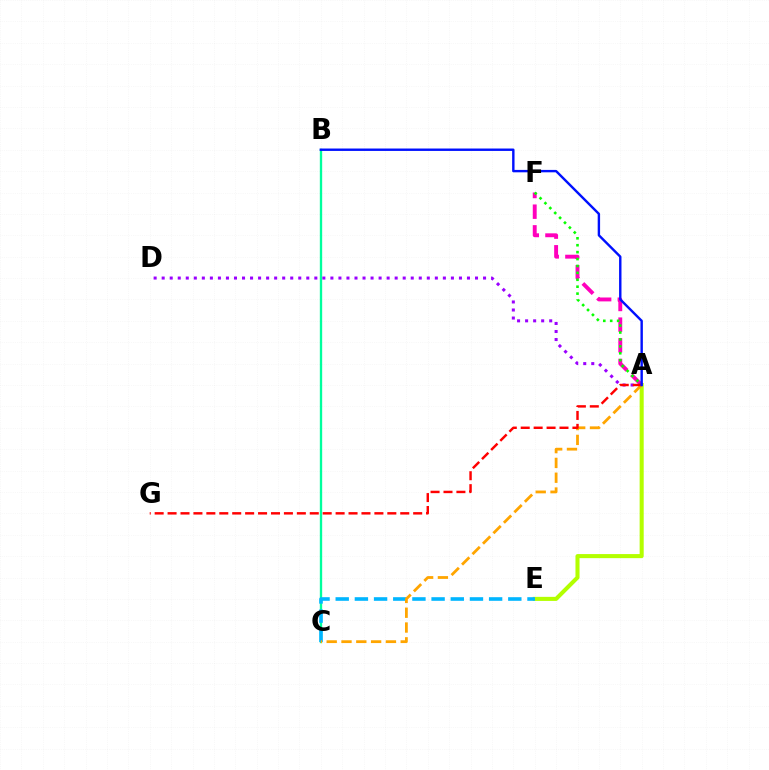{('A', 'E'): [{'color': '#b3ff00', 'line_style': 'solid', 'thickness': 2.93}], ('A', 'F'): [{'color': '#ff00bd', 'line_style': 'dashed', 'thickness': 2.81}, {'color': '#08ff00', 'line_style': 'dotted', 'thickness': 1.88}], ('B', 'C'): [{'color': '#00ff9d', 'line_style': 'solid', 'thickness': 1.69}], ('A', 'D'): [{'color': '#9b00ff', 'line_style': 'dotted', 'thickness': 2.18}], ('C', 'E'): [{'color': '#00b5ff', 'line_style': 'dashed', 'thickness': 2.61}], ('A', 'C'): [{'color': '#ffa500', 'line_style': 'dashed', 'thickness': 2.01}], ('A', 'G'): [{'color': '#ff0000', 'line_style': 'dashed', 'thickness': 1.76}], ('A', 'B'): [{'color': '#0010ff', 'line_style': 'solid', 'thickness': 1.73}]}